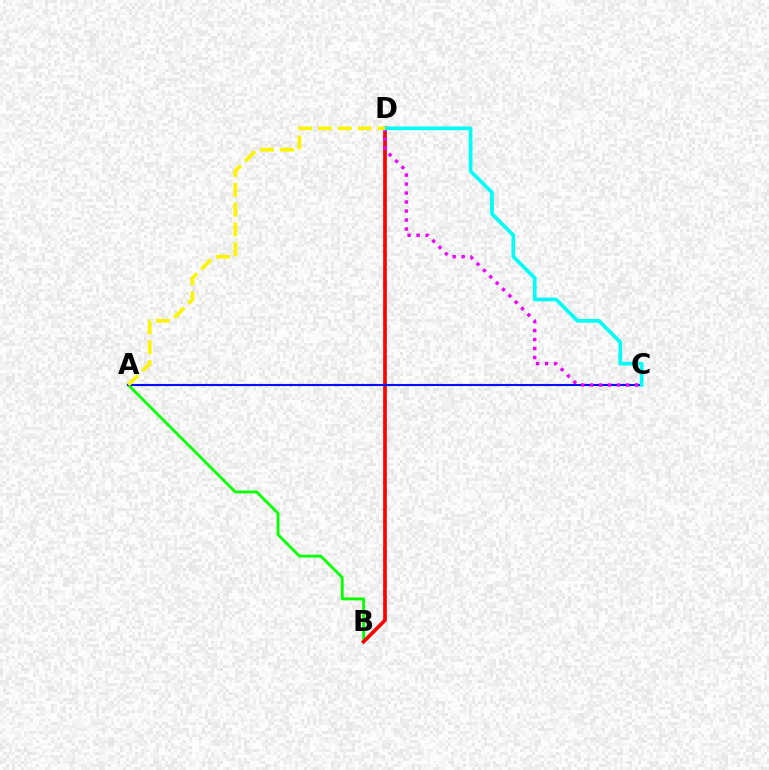{('A', 'B'): [{'color': '#08ff00', 'line_style': 'solid', 'thickness': 2.07}], ('B', 'D'): [{'color': '#ff0000', 'line_style': 'solid', 'thickness': 2.66}], ('A', 'C'): [{'color': '#0010ff', 'line_style': 'solid', 'thickness': 1.51}], ('C', 'D'): [{'color': '#ee00ff', 'line_style': 'dotted', 'thickness': 2.44}, {'color': '#00fff6', 'line_style': 'solid', 'thickness': 2.68}], ('A', 'D'): [{'color': '#fcf500', 'line_style': 'dashed', 'thickness': 2.69}]}